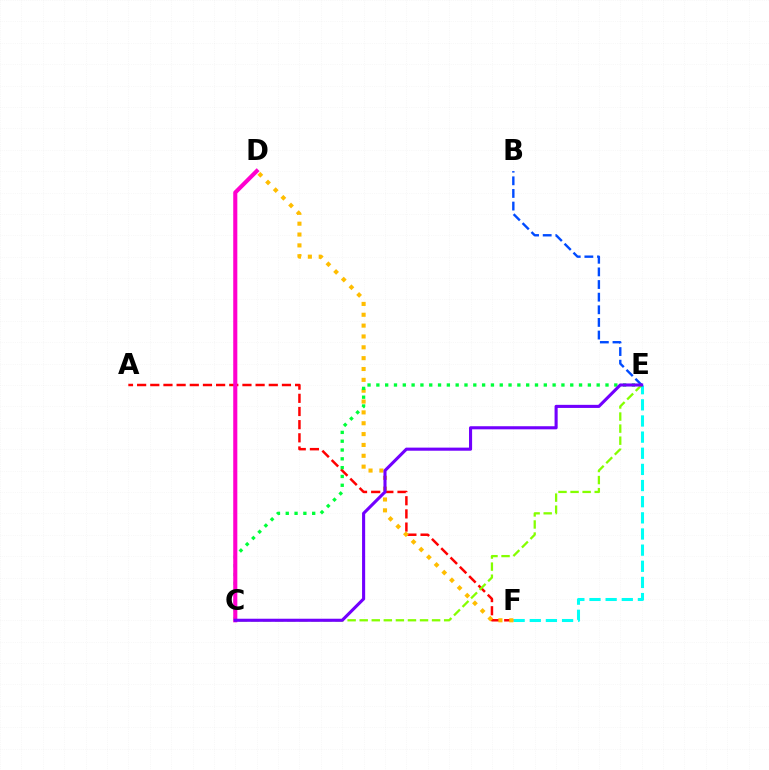{('E', 'F'): [{'color': '#00fff6', 'line_style': 'dashed', 'thickness': 2.19}], ('A', 'F'): [{'color': '#ff0000', 'line_style': 'dashed', 'thickness': 1.79}], ('D', 'F'): [{'color': '#ffbd00', 'line_style': 'dotted', 'thickness': 2.95}], ('C', 'E'): [{'color': '#00ff39', 'line_style': 'dotted', 'thickness': 2.39}, {'color': '#84ff00', 'line_style': 'dashed', 'thickness': 1.64}, {'color': '#7200ff', 'line_style': 'solid', 'thickness': 2.23}], ('C', 'D'): [{'color': '#ff00cf', 'line_style': 'solid', 'thickness': 2.95}], ('B', 'E'): [{'color': '#004bff', 'line_style': 'dashed', 'thickness': 1.72}]}